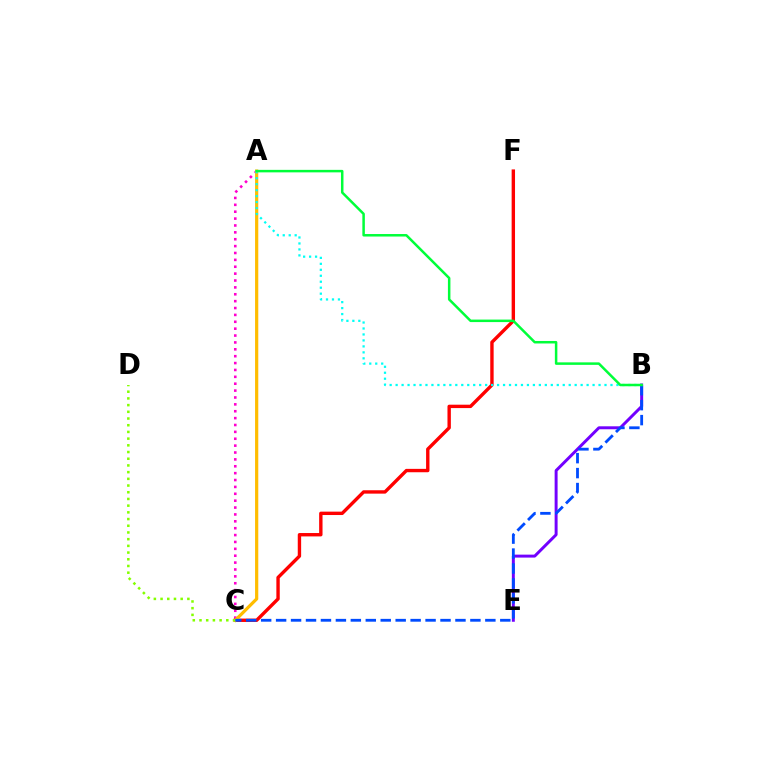{('A', 'C'): [{'color': '#ff00cf', 'line_style': 'dotted', 'thickness': 1.87}, {'color': '#ffbd00', 'line_style': 'solid', 'thickness': 2.32}], ('C', 'F'): [{'color': '#ff0000', 'line_style': 'solid', 'thickness': 2.44}], ('B', 'E'): [{'color': '#7200ff', 'line_style': 'solid', 'thickness': 2.13}], ('A', 'B'): [{'color': '#00fff6', 'line_style': 'dotted', 'thickness': 1.62}, {'color': '#00ff39', 'line_style': 'solid', 'thickness': 1.8}], ('C', 'D'): [{'color': '#84ff00', 'line_style': 'dotted', 'thickness': 1.82}], ('B', 'C'): [{'color': '#004bff', 'line_style': 'dashed', 'thickness': 2.03}]}